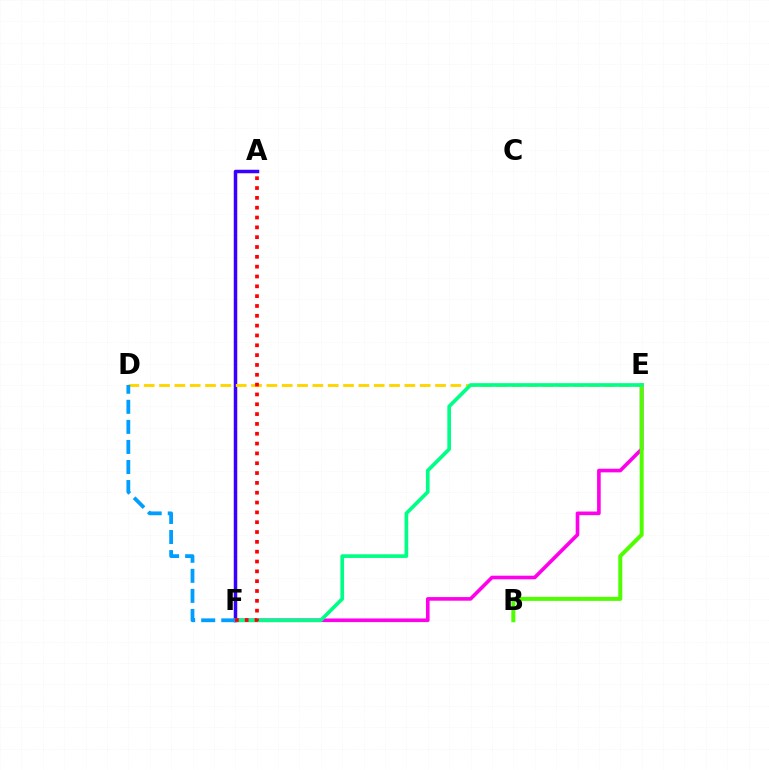{('A', 'F'): [{'color': '#3700ff', 'line_style': 'solid', 'thickness': 2.51}, {'color': '#ff0000', 'line_style': 'dotted', 'thickness': 2.67}], ('E', 'F'): [{'color': '#ff00ed', 'line_style': 'solid', 'thickness': 2.61}, {'color': '#00ff86', 'line_style': 'solid', 'thickness': 2.64}], ('B', 'E'): [{'color': '#4fff00', 'line_style': 'solid', 'thickness': 2.88}], ('D', 'E'): [{'color': '#ffd500', 'line_style': 'dashed', 'thickness': 2.08}], ('D', 'F'): [{'color': '#009eff', 'line_style': 'dashed', 'thickness': 2.72}]}